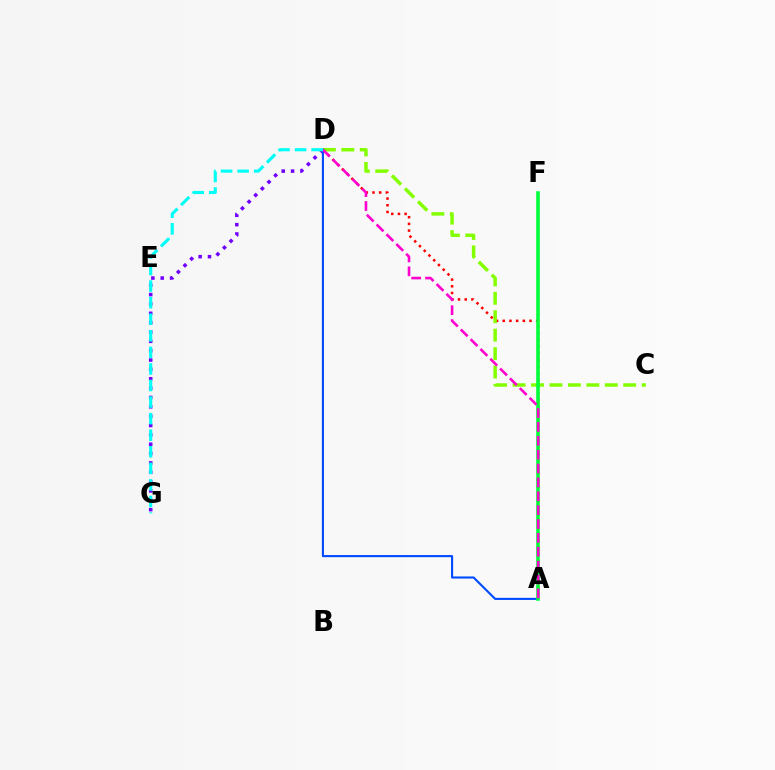{('D', 'G'): [{'color': '#7200ff', 'line_style': 'dotted', 'thickness': 2.54}, {'color': '#00fff6', 'line_style': 'dashed', 'thickness': 2.25}], ('A', 'D'): [{'color': '#ff0000', 'line_style': 'dotted', 'thickness': 1.82}, {'color': '#004bff', 'line_style': 'solid', 'thickness': 1.52}, {'color': '#ff00cf', 'line_style': 'dashed', 'thickness': 1.88}], ('C', 'D'): [{'color': '#84ff00', 'line_style': 'dashed', 'thickness': 2.51}], ('A', 'F'): [{'color': '#ffbd00', 'line_style': 'dotted', 'thickness': 1.6}, {'color': '#00ff39', 'line_style': 'solid', 'thickness': 2.58}]}